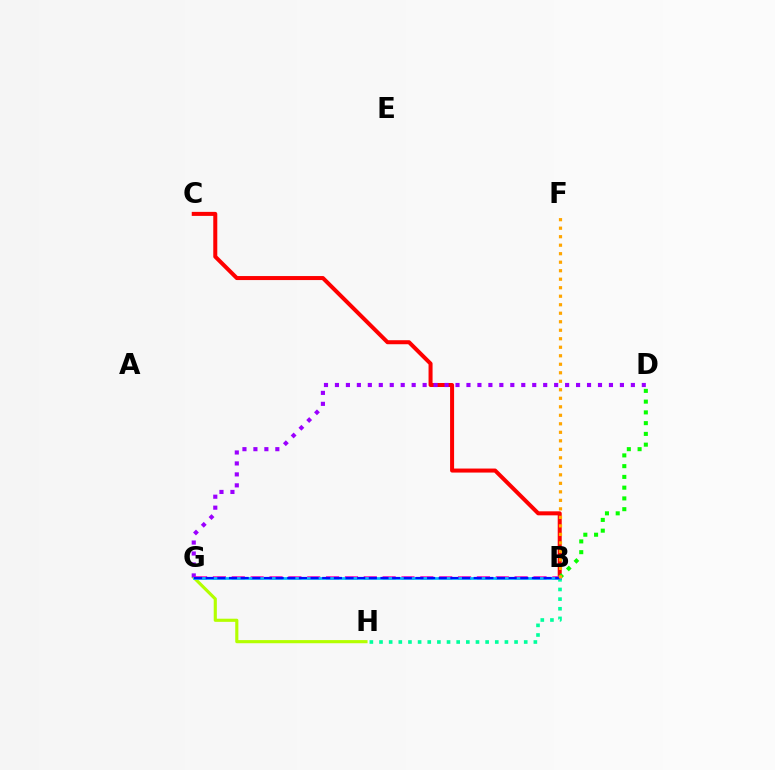{('G', 'H'): [{'color': '#b3ff00', 'line_style': 'solid', 'thickness': 2.26}], ('B', 'H'): [{'color': '#00ff9d', 'line_style': 'dotted', 'thickness': 2.62}], ('B', 'C'): [{'color': '#ff0000', 'line_style': 'solid', 'thickness': 2.89}], ('D', 'G'): [{'color': '#9b00ff', 'line_style': 'dotted', 'thickness': 2.98}], ('B', 'G'): [{'color': '#ff00bd', 'line_style': 'dashed', 'thickness': 2.56}, {'color': '#00b5ff', 'line_style': 'solid', 'thickness': 1.94}, {'color': '#0010ff', 'line_style': 'dashed', 'thickness': 1.58}], ('B', 'D'): [{'color': '#08ff00', 'line_style': 'dotted', 'thickness': 2.92}], ('B', 'F'): [{'color': '#ffa500', 'line_style': 'dotted', 'thickness': 2.31}]}